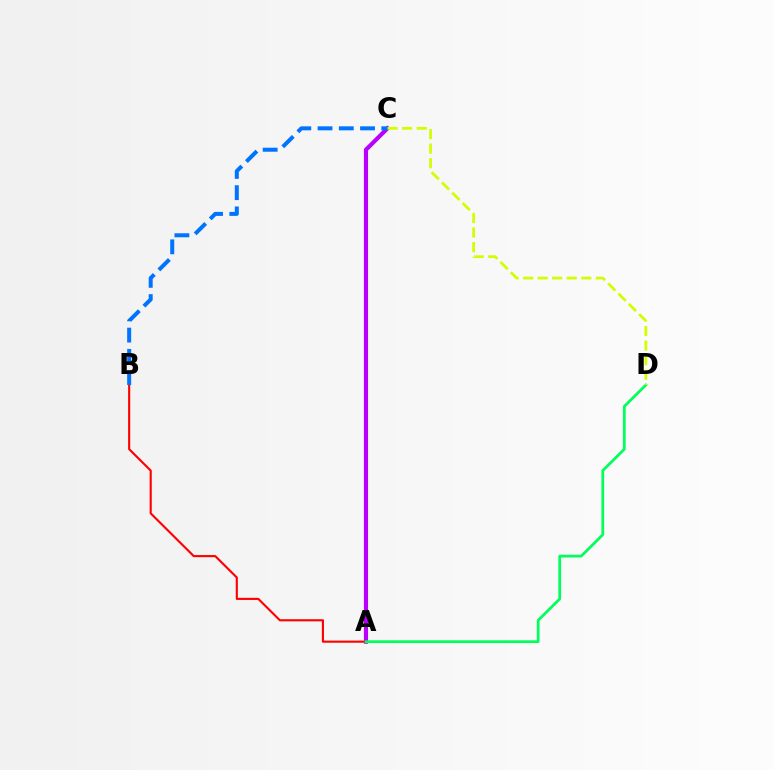{('A', 'C'): [{'color': '#b900ff', 'line_style': 'solid', 'thickness': 2.99}], ('A', 'B'): [{'color': '#ff0000', 'line_style': 'solid', 'thickness': 1.53}], ('B', 'C'): [{'color': '#0074ff', 'line_style': 'dashed', 'thickness': 2.89}], ('A', 'D'): [{'color': '#00ff5c', 'line_style': 'solid', 'thickness': 1.98}], ('C', 'D'): [{'color': '#d1ff00', 'line_style': 'dashed', 'thickness': 1.98}]}